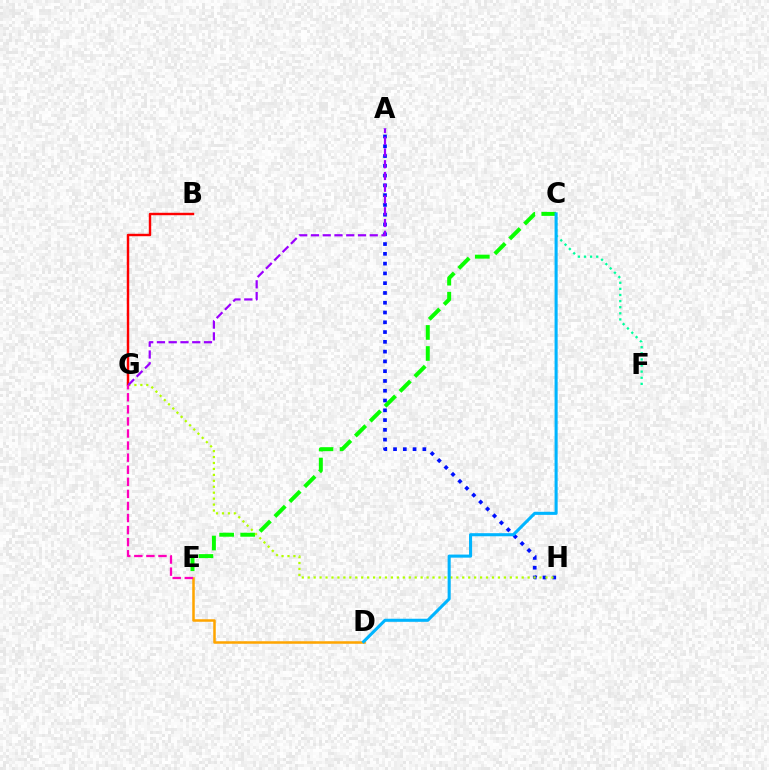{('A', 'H'): [{'color': '#0010ff', 'line_style': 'dotted', 'thickness': 2.66}], ('C', 'E'): [{'color': '#08ff00', 'line_style': 'dashed', 'thickness': 2.86}], ('G', 'H'): [{'color': '#b3ff00', 'line_style': 'dotted', 'thickness': 1.62}], ('B', 'G'): [{'color': '#ff0000', 'line_style': 'solid', 'thickness': 1.75}], ('C', 'F'): [{'color': '#00ff9d', 'line_style': 'dotted', 'thickness': 1.66}], ('D', 'E'): [{'color': '#ffa500', 'line_style': 'solid', 'thickness': 1.82}], ('C', 'D'): [{'color': '#00b5ff', 'line_style': 'solid', 'thickness': 2.21}], ('E', 'G'): [{'color': '#ff00bd', 'line_style': 'dashed', 'thickness': 1.64}], ('A', 'G'): [{'color': '#9b00ff', 'line_style': 'dashed', 'thickness': 1.6}]}